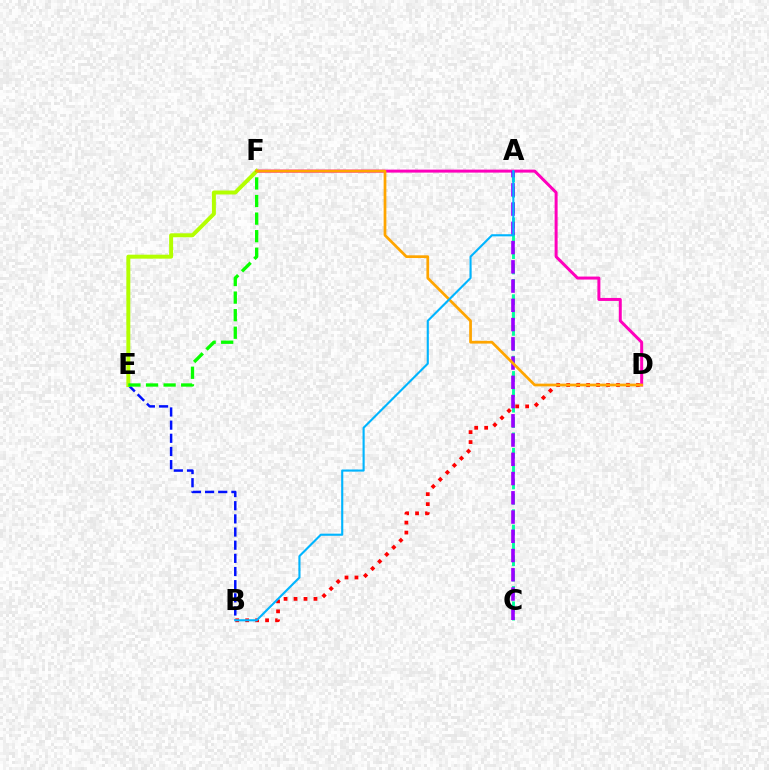{('D', 'F'): [{'color': '#ff00bd', 'line_style': 'solid', 'thickness': 2.15}, {'color': '#ffa500', 'line_style': 'solid', 'thickness': 1.97}], ('A', 'C'): [{'color': '#00ff9d', 'line_style': 'dashed', 'thickness': 2.09}, {'color': '#9b00ff', 'line_style': 'dashed', 'thickness': 2.61}], ('B', 'E'): [{'color': '#0010ff', 'line_style': 'dashed', 'thickness': 1.79}], ('E', 'F'): [{'color': '#b3ff00', 'line_style': 'solid', 'thickness': 2.85}, {'color': '#08ff00', 'line_style': 'dashed', 'thickness': 2.39}], ('B', 'D'): [{'color': '#ff0000', 'line_style': 'dotted', 'thickness': 2.71}], ('A', 'B'): [{'color': '#00b5ff', 'line_style': 'solid', 'thickness': 1.53}]}